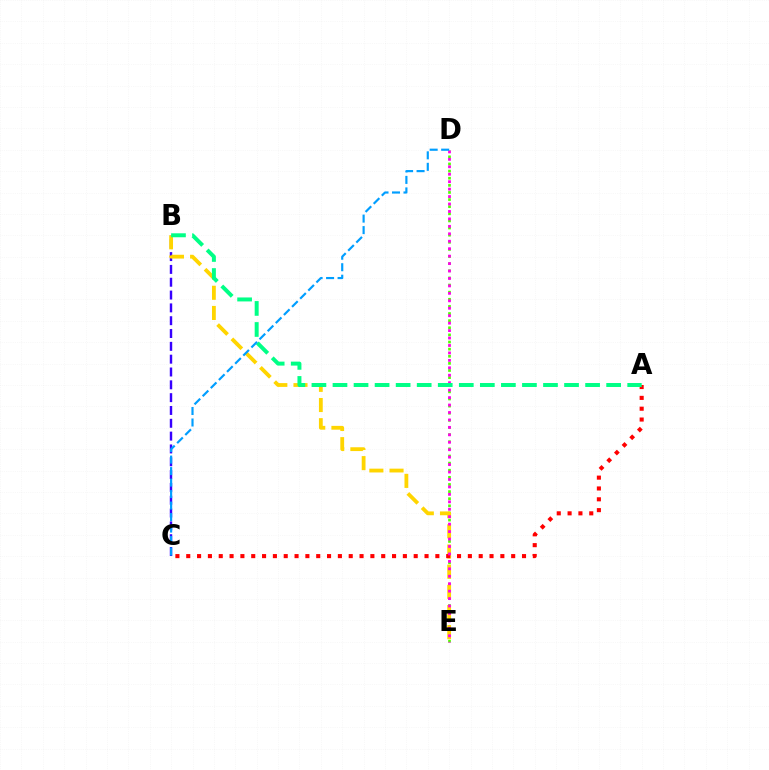{('B', 'C'): [{'color': '#3700ff', 'line_style': 'dashed', 'thickness': 1.74}], ('D', 'E'): [{'color': '#4fff00', 'line_style': 'dotted', 'thickness': 1.94}, {'color': '#ff00ed', 'line_style': 'dotted', 'thickness': 2.02}], ('B', 'E'): [{'color': '#ffd500', 'line_style': 'dashed', 'thickness': 2.74}], ('A', 'C'): [{'color': '#ff0000', 'line_style': 'dotted', 'thickness': 2.94}], ('A', 'B'): [{'color': '#00ff86', 'line_style': 'dashed', 'thickness': 2.86}], ('C', 'D'): [{'color': '#009eff', 'line_style': 'dashed', 'thickness': 1.56}]}